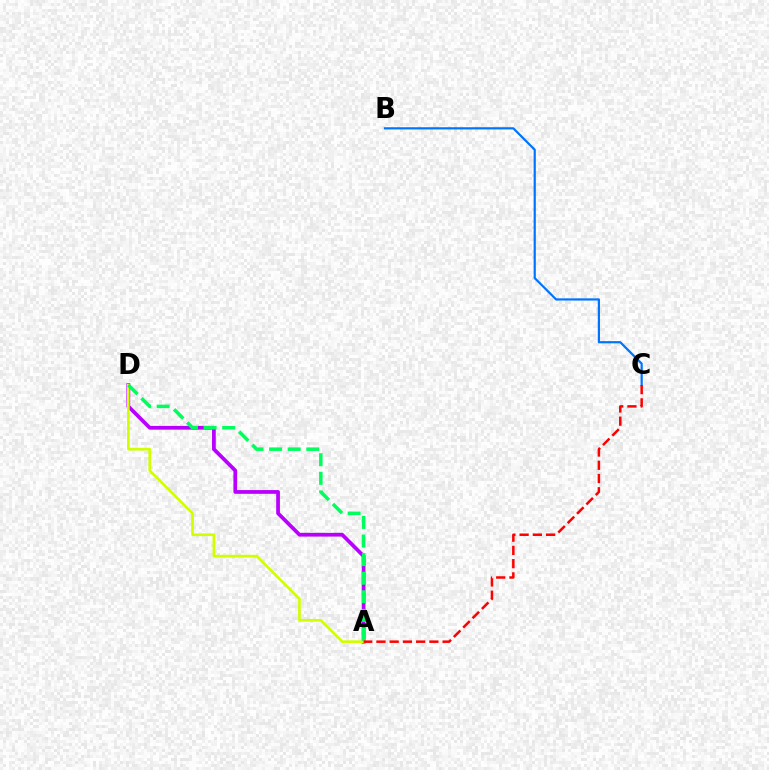{('A', 'D'): [{'color': '#b900ff', 'line_style': 'solid', 'thickness': 2.69}, {'color': '#d1ff00', 'line_style': 'solid', 'thickness': 1.93}, {'color': '#00ff5c', 'line_style': 'dashed', 'thickness': 2.53}], ('B', 'C'): [{'color': '#0074ff', 'line_style': 'solid', 'thickness': 1.58}], ('A', 'C'): [{'color': '#ff0000', 'line_style': 'dashed', 'thickness': 1.8}]}